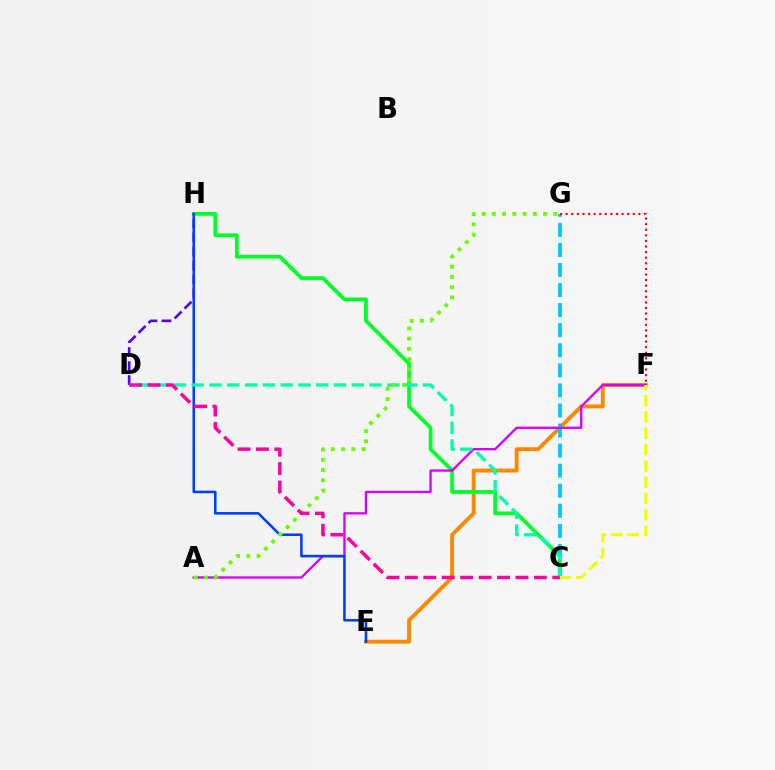{('E', 'F'): [{'color': '#ff8800', 'line_style': 'solid', 'thickness': 2.79}], ('C', 'G'): [{'color': '#00c7ff', 'line_style': 'dashed', 'thickness': 2.73}], ('C', 'H'): [{'color': '#00ff27', 'line_style': 'solid', 'thickness': 2.7}], ('D', 'H'): [{'color': '#4f00ff', 'line_style': 'dashed', 'thickness': 1.9}], ('A', 'F'): [{'color': '#d600ff', 'line_style': 'solid', 'thickness': 1.68}], ('F', 'G'): [{'color': '#ff0000', 'line_style': 'dotted', 'thickness': 1.52}], ('E', 'H'): [{'color': '#003fff', 'line_style': 'solid', 'thickness': 1.84}], ('C', 'D'): [{'color': '#00ffaf', 'line_style': 'dashed', 'thickness': 2.42}, {'color': '#ff00a0', 'line_style': 'dashed', 'thickness': 2.5}], ('A', 'G'): [{'color': '#66ff00', 'line_style': 'dotted', 'thickness': 2.78}], ('C', 'F'): [{'color': '#eeff00', 'line_style': 'dashed', 'thickness': 2.22}]}